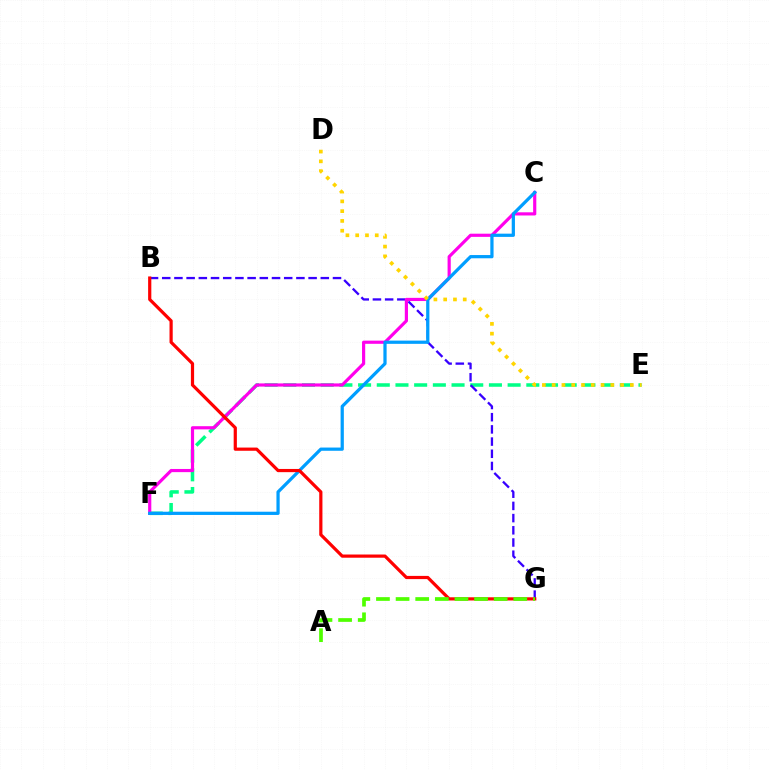{('E', 'F'): [{'color': '#00ff86', 'line_style': 'dashed', 'thickness': 2.54}], ('B', 'G'): [{'color': '#3700ff', 'line_style': 'dashed', 'thickness': 1.66}, {'color': '#ff0000', 'line_style': 'solid', 'thickness': 2.31}], ('C', 'F'): [{'color': '#ff00ed', 'line_style': 'solid', 'thickness': 2.28}, {'color': '#009eff', 'line_style': 'solid', 'thickness': 2.33}], ('D', 'E'): [{'color': '#ffd500', 'line_style': 'dotted', 'thickness': 2.66}], ('A', 'G'): [{'color': '#4fff00', 'line_style': 'dashed', 'thickness': 2.67}]}